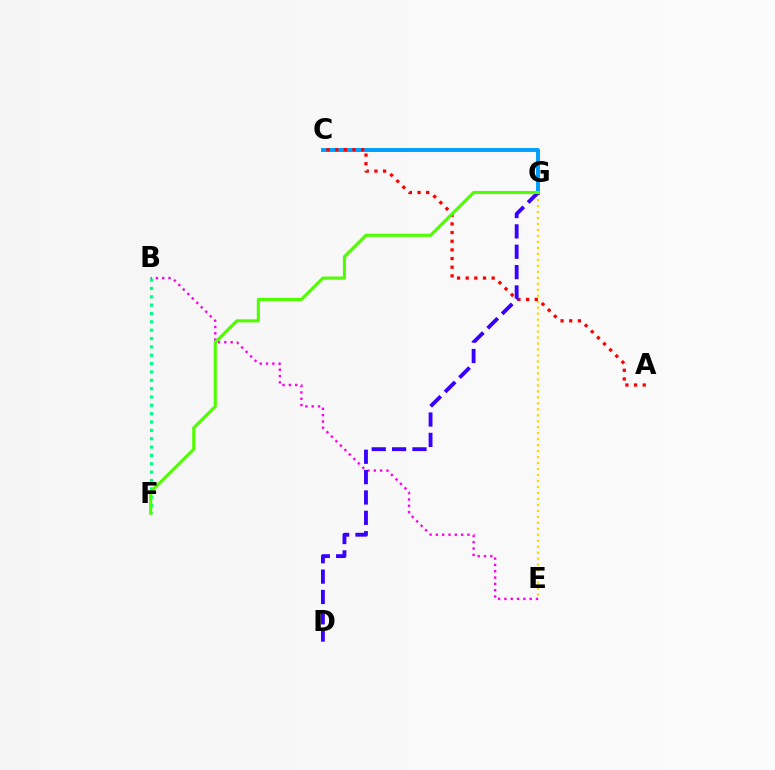{('E', 'G'): [{'color': '#ffd500', 'line_style': 'dotted', 'thickness': 1.62}], ('B', 'F'): [{'color': '#00ff86', 'line_style': 'dotted', 'thickness': 2.27}], ('B', 'E'): [{'color': '#ff00ed', 'line_style': 'dotted', 'thickness': 1.72}], ('C', 'G'): [{'color': '#009eff', 'line_style': 'solid', 'thickness': 2.83}], ('A', 'C'): [{'color': '#ff0000', 'line_style': 'dotted', 'thickness': 2.35}], ('D', 'G'): [{'color': '#3700ff', 'line_style': 'dashed', 'thickness': 2.77}], ('F', 'G'): [{'color': '#4fff00', 'line_style': 'solid', 'thickness': 2.22}]}